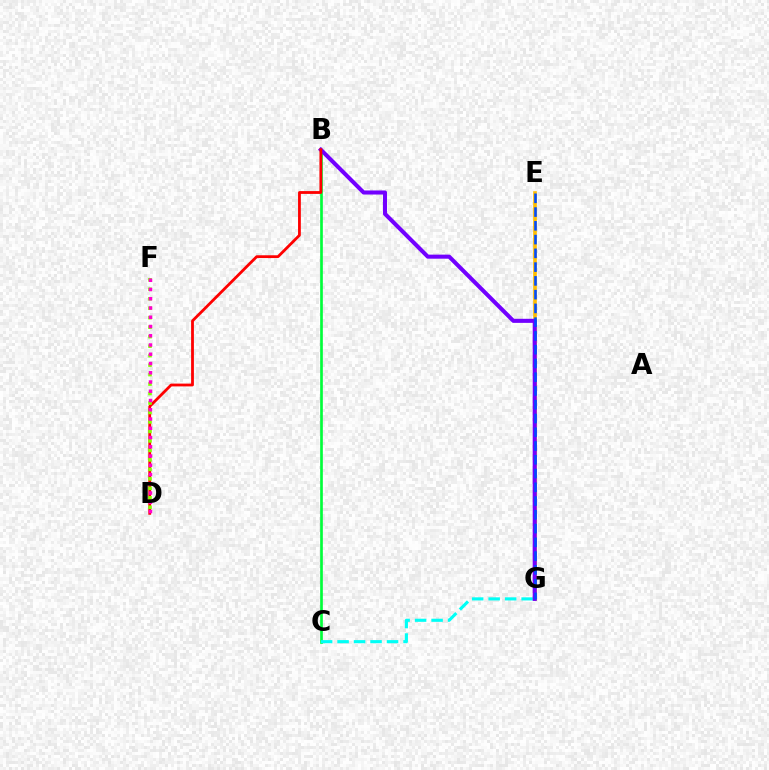{('E', 'G'): [{'color': '#ffbd00', 'line_style': 'solid', 'thickness': 2.62}, {'color': '#004bff', 'line_style': 'dashed', 'thickness': 1.87}], ('B', 'C'): [{'color': '#00ff39', 'line_style': 'solid', 'thickness': 1.93}], ('C', 'G'): [{'color': '#00fff6', 'line_style': 'dashed', 'thickness': 2.24}], ('B', 'G'): [{'color': '#7200ff', 'line_style': 'solid', 'thickness': 2.93}], ('B', 'D'): [{'color': '#ff0000', 'line_style': 'solid', 'thickness': 2.01}], ('D', 'F'): [{'color': '#84ff00', 'line_style': 'dotted', 'thickness': 2.58}, {'color': '#ff00cf', 'line_style': 'dotted', 'thickness': 2.51}]}